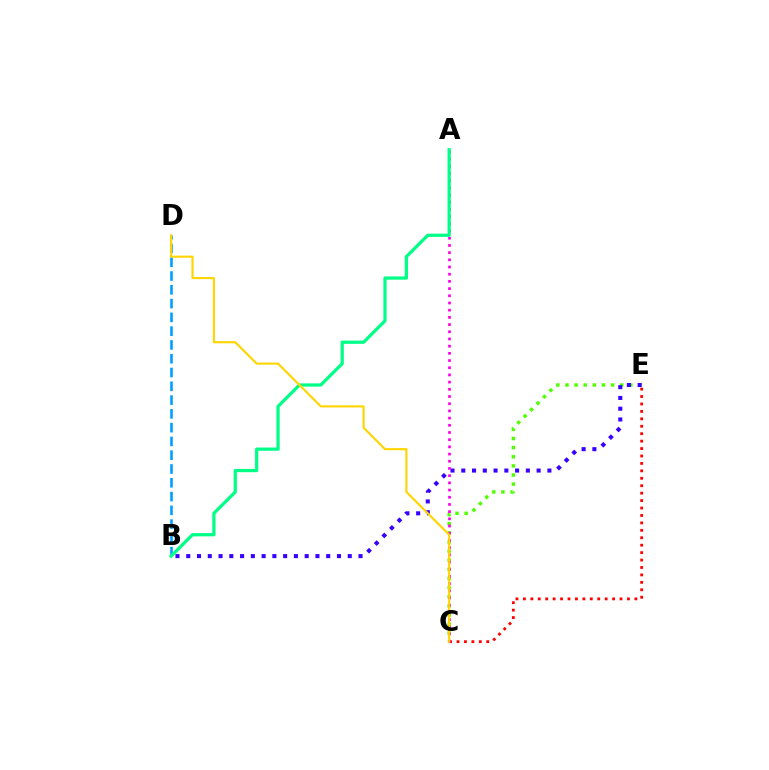{('C', 'E'): [{'color': '#4fff00', 'line_style': 'dotted', 'thickness': 2.48}, {'color': '#ff0000', 'line_style': 'dotted', 'thickness': 2.02}], ('B', 'E'): [{'color': '#3700ff', 'line_style': 'dotted', 'thickness': 2.93}], ('A', 'C'): [{'color': '#ff00ed', 'line_style': 'dotted', 'thickness': 1.95}], ('B', 'D'): [{'color': '#009eff', 'line_style': 'dashed', 'thickness': 1.87}], ('A', 'B'): [{'color': '#00ff86', 'line_style': 'solid', 'thickness': 2.33}], ('C', 'D'): [{'color': '#ffd500', 'line_style': 'solid', 'thickness': 1.53}]}